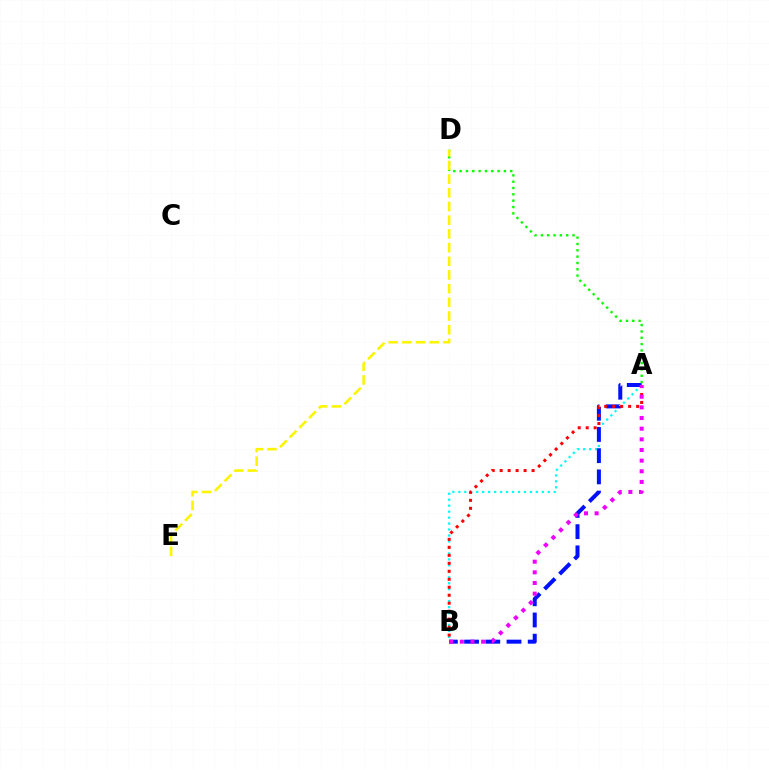{('A', 'B'): [{'color': '#00fff6', 'line_style': 'dotted', 'thickness': 1.62}, {'color': '#0010ff', 'line_style': 'dashed', 'thickness': 2.88}, {'color': '#ff0000', 'line_style': 'dotted', 'thickness': 2.17}, {'color': '#ee00ff', 'line_style': 'dotted', 'thickness': 2.89}], ('A', 'D'): [{'color': '#08ff00', 'line_style': 'dotted', 'thickness': 1.72}], ('D', 'E'): [{'color': '#fcf500', 'line_style': 'dashed', 'thickness': 1.86}]}